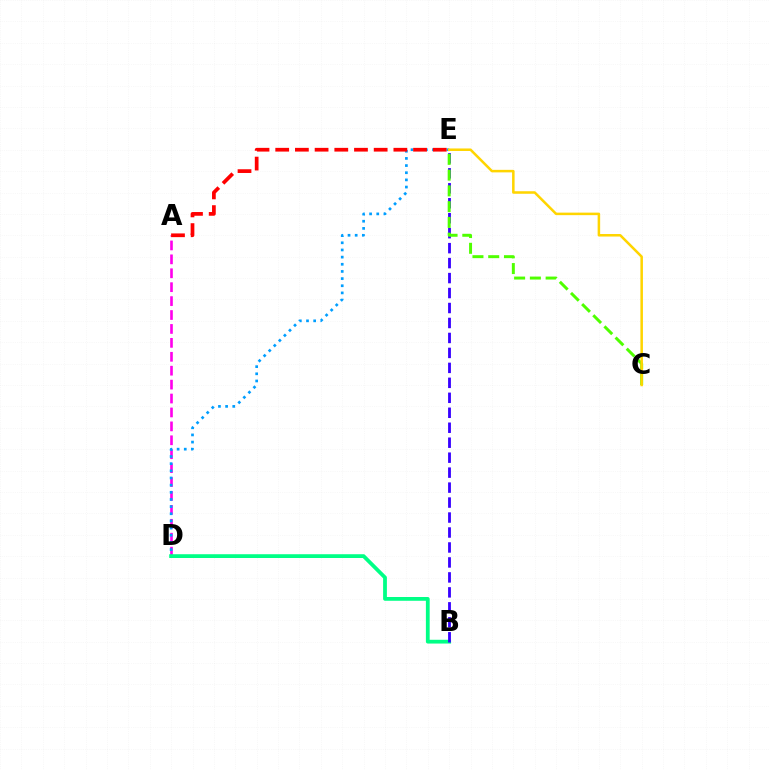{('A', 'D'): [{'color': '#ff00ed', 'line_style': 'dashed', 'thickness': 1.89}], ('D', 'E'): [{'color': '#009eff', 'line_style': 'dotted', 'thickness': 1.95}], ('B', 'D'): [{'color': '#00ff86', 'line_style': 'solid', 'thickness': 2.72}], ('B', 'E'): [{'color': '#3700ff', 'line_style': 'dashed', 'thickness': 2.03}], ('A', 'E'): [{'color': '#ff0000', 'line_style': 'dashed', 'thickness': 2.68}], ('C', 'E'): [{'color': '#4fff00', 'line_style': 'dashed', 'thickness': 2.14}, {'color': '#ffd500', 'line_style': 'solid', 'thickness': 1.82}]}